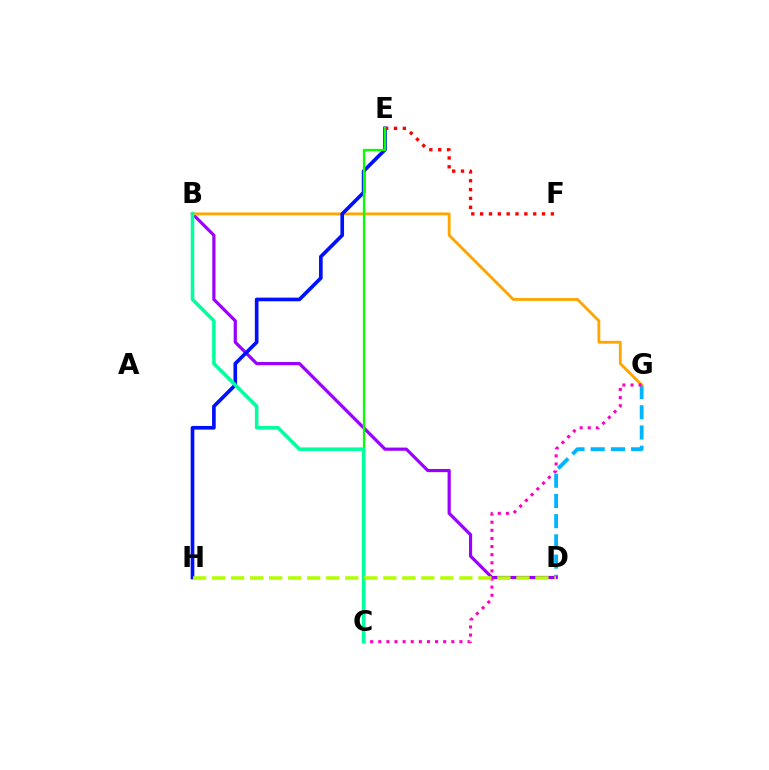{('D', 'G'): [{'color': '#00b5ff', 'line_style': 'dashed', 'thickness': 2.75}], ('B', 'D'): [{'color': '#9b00ff', 'line_style': 'solid', 'thickness': 2.29}], ('B', 'G'): [{'color': '#ffa500', 'line_style': 'solid', 'thickness': 2.04}], ('E', 'H'): [{'color': '#0010ff', 'line_style': 'solid', 'thickness': 2.63}], ('E', 'F'): [{'color': '#ff0000', 'line_style': 'dotted', 'thickness': 2.4}], ('C', 'E'): [{'color': '#08ff00', 'line_style': 'solid', 'thickness': 1.65}], ('C', 'G'): [{'color': '#ff00bd', 'line_style': 'dotted', 'thickness': 2.2}], ('B', 'C'): [{'color': '#00ff9d', 'line_style': 'solid', 'thickness': 2.55}], ('D', 'H'): [{'color': '#b3ff00', 'line_style': 'dashed', 'thickness': 2.58}]}